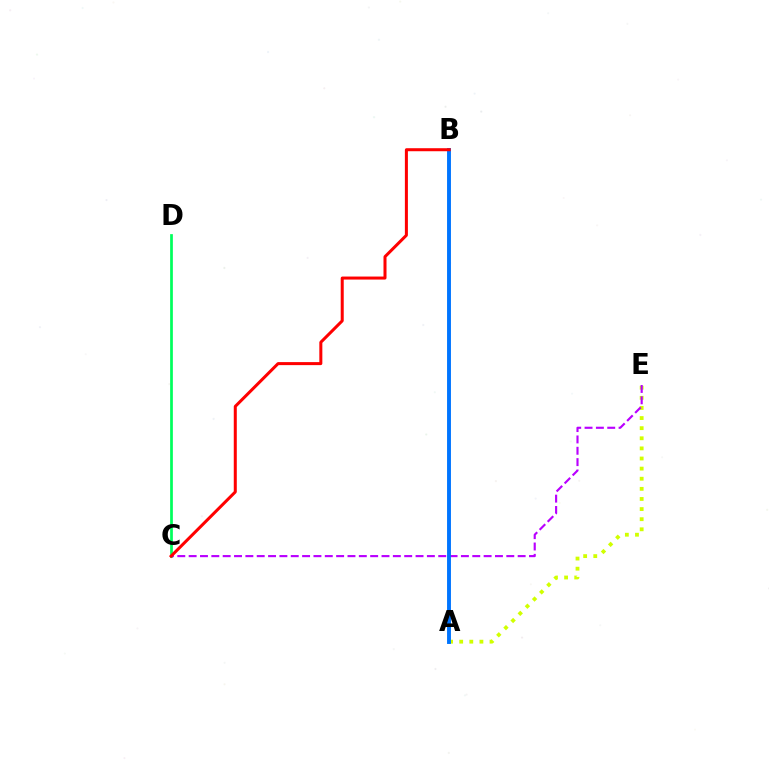{('A', 'E'): [{'color': '#d1ff00', 'line_style': 'dotted', 'thickness': 2.75}], ('C', 'D'): [{'color': '#00ff5c', 'line_style': 'solid', 'thickness': 1.96}], ('C', 'E'): [{'color': '#b900ff', 'line_style': 'dashed', 'thickness': 1.54}], ('A', 'B'): [{'color': '#0074ff', 'line_style': 'solid', 'thickness': 2.81}], ('B', 'C'): [{'color': '#ff0000', 'line_style': 'solid', 'thickness': 2.17}]}